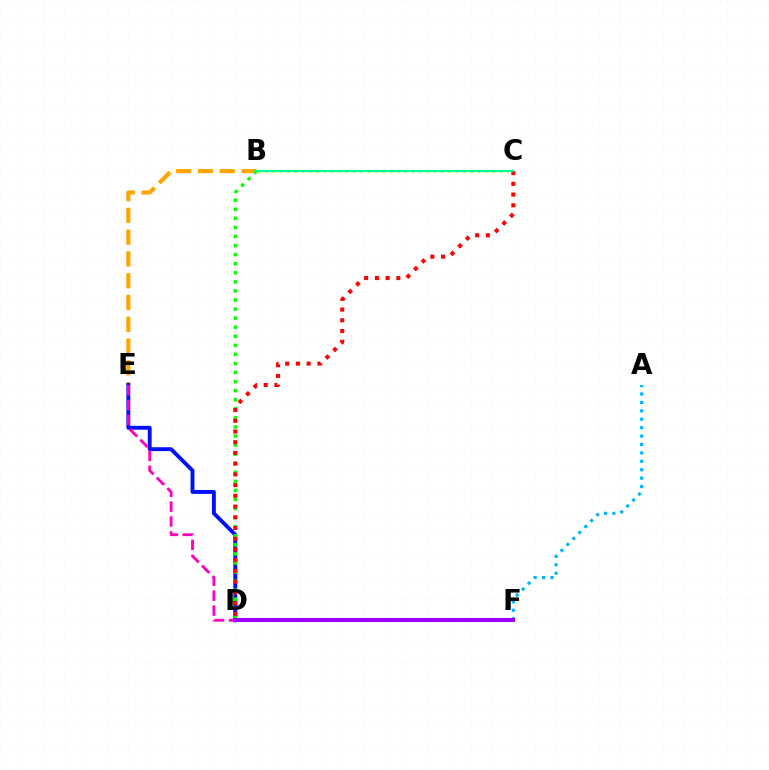{('B', 'C'): [{'color': '#b3ff00', 'line_style': 'dotted', 'thickness': 1.99}, {'color': '#00ff9d', 'line_style': 'solid', 'thickness': 1.53}], ('B', 'E'): [{'color': '#ffa500', 'line_style': 'dashed', 'thickness': 2.96}], ('A', 'F'): [{'color': '#00b5ff', 'line_style': 'dotted', 'thickness': 2.29}], ('D', 'E'): [{'color': '#0010ff', 'line_style': 'solid', 'thickness': 2.79}, {'color': '#ff00bd', 'line_style': 'dashed', 'thickness': 2.03}], ('B', 'D'): [{'color': '#08ff00', 'line_style': 'dotted', 'thickness': 2.46}], ('C', 'D'): [{'color': '#ff0000', 'line_style': 'dotted', 'thickness': 2.91}], ('D', 'F'): [{'color': '#9b00ff', 'line_style': 'solid', 'thickness': 2.94}]}